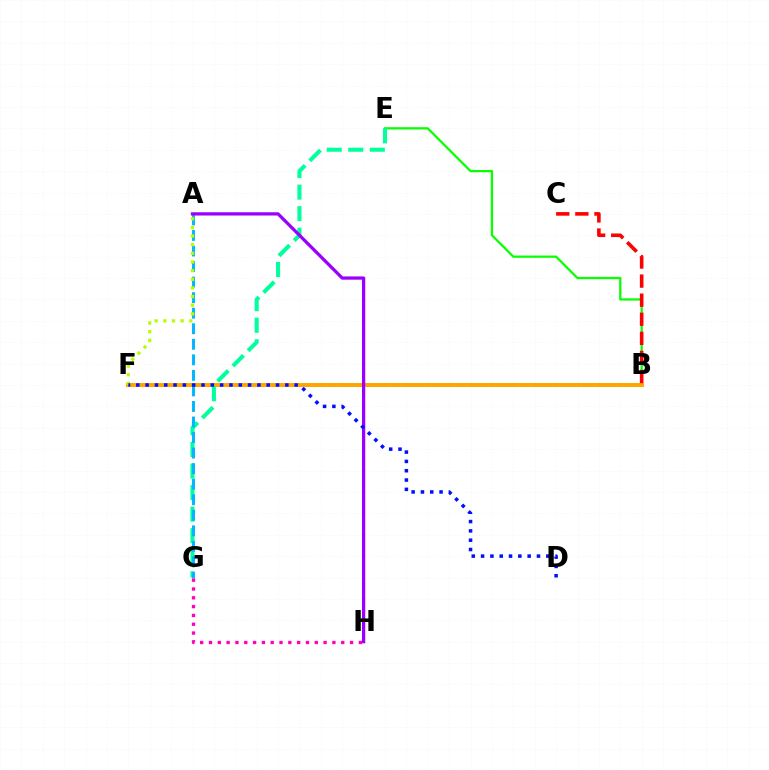{('B', 'E'): [{'color': '#08ff00', 'line_style': 'solid', 'thickness': 1.63}], ('B', 'F'): [{'color': '#ffa500', 'line_style': 'solid', 'thickness': 2.84}], ('E', 'G'): [{'color': '#00ff9d', 'line_style': 'dashed', 'thickness': 2.93}], ('A', 'G'): [{'color': '#00b5ff', 'line_style': 'dashed', 'thickness': 2.11}], ('B', 'C'): [{'color': '#ff0000', 'line_style': 'dashed', 'thickness': 2.59}], ('A', 'H'): [{'color': '#9b00ff', 'line_style': 'solid', 'thickness': 2.35}], ('G', 'H'): [{'color': '#ff00bd', 'line_style': 'dotted', 'thickness': 2.4}], ('A', 'F'): [{'color': '#b3ff00', 'line_style': 'dotted', 'thickness': 2.35}], ('D', 'F'): [{'color': '#0010ff', 'line_style': 'dotted', 'thickness': 2.53}]}